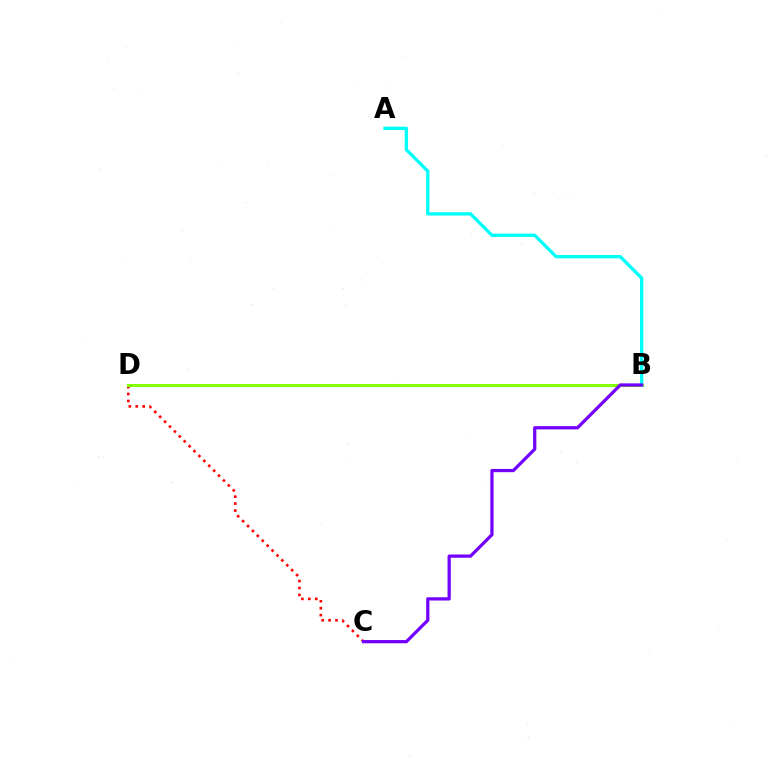{('C', 'D'): [{'color': '#ff0000', 'line_style': 'dotted', 'thickness': 1.88}], ('B', 'D'): [{'color': '#84ff00', 'line_style': 'solid', 'thickness': 2.19}], ('A', 'B'): [{'color': '#00fff6', 'line_style': 'solid', 'thickness': 2.39}], ('B', 'C'): [{'color': '#7200ff', 'line_style': 'solid', 'thickness': 2.33}]}